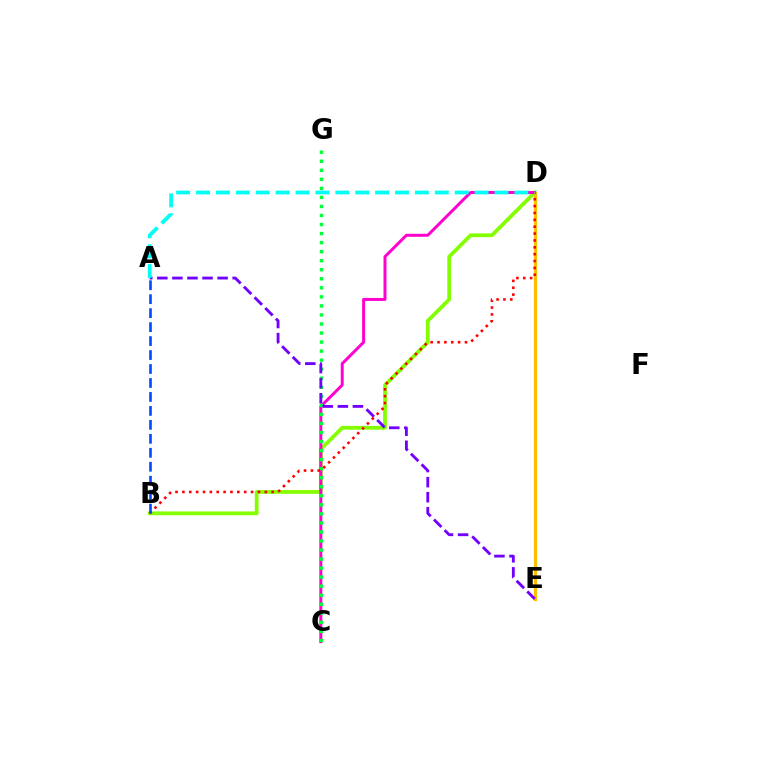{('B', 'D'): [{'color': '#84ff00', 'line_style': 'solid', 'thickness': 2.72}, {'color': '#ff0000', 'line_style': 'dotted', 'thickness': 1.87}], ('C', 'D'): [{'color': '#ff00cf', 'line_style': 'solid', 'thickness': 2.14}], ('C', 'G'): [{'color': '#00ff39', 'line_style': 'dotted', 'thickness': 2.46}], ('D', 'E'): [{'color': '#ffbd00', 'line_style': 'solid', 'thickness': 2.3}], ('A', 'E'): [{'color': '#7200ff', 'line_style': 'dashed', 'thickness': 2.05}], ('A', 'B'): [{'color': '#004bff', 'line_style': 'dashed', 'thickness': 1.9}], ('A', 'D'): [{'color': '#00fff6', 'line_style': 'dashed', 'thickness': 2.7}]}